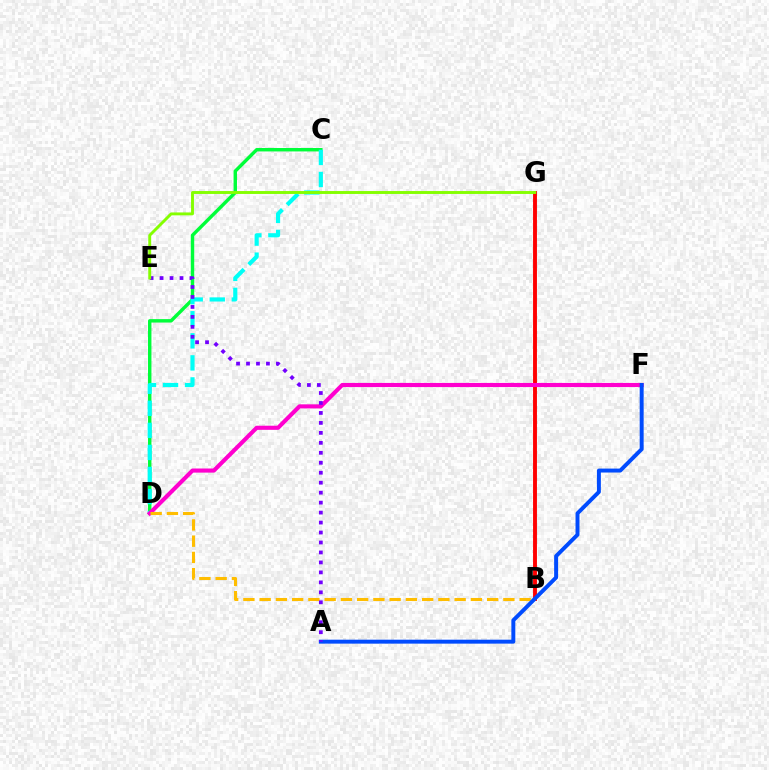{('C', 'D'): [{'color': '#00ff39', 'line_style': 'solid', 'thickness': 2.47}, {'color': '#00fff6', 'line_style': 'dashed', 'thickness': 3.0}], ('B', 'G'): [{'color': '#ff0000', 'line_style': 'solid', 'thickness': 2.8}], ('D', 'F'): [{'color': '#ff00cf', 'line_style': 'solid', 'thickness': 2.96}], ('B', 'D'): [{'color': '#ffbd00', 'line_style': 'dashed', 'thickness': 2.21}], ('A', 'F'): [{'color': '#004bff', 'line_style': 'solid', 'thickness': 2.84}], ('A', 'E'): [{'color': '#7200ff', 'line_style': 'dotted', 'thickness': 2.71}], ('E', 'G'): [{'color': '#84ff00', 'line_style': 'solid', 'thickness': 2.09}]}